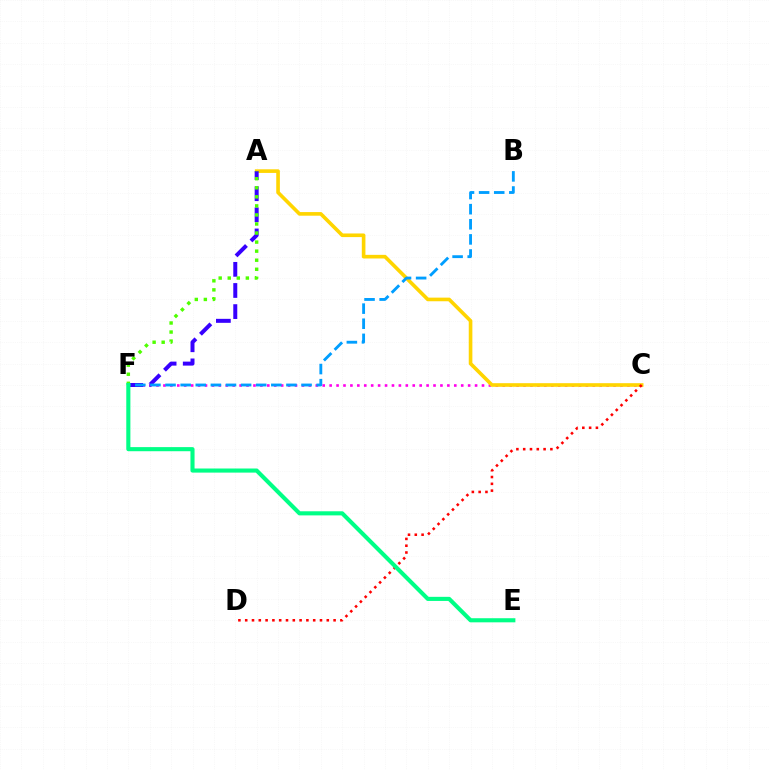{('C', 'F'): [{'color': '#ff00ed', 'line_style': 'dotted', 'thickness': 1.88}], ('A', 'C'): [{'color': '#ffd500', 'line_style': 'solid', 'thickness': 2.61}], ('A', 'F'): [{'color': '#3700ff', 'line_style': 'dashed', 'thickness': 2.87}, {'color': '#4fff00', 'line_style': 'dotted', 'thickness': 2.46}], ('C', 'D'): [{'color': '#ff0000', 'line_style': 'dotted', 'thickness': 1.85}], ('B', 'F'): [{'color': '#009eff', 'line_style': 'dashed', 'thickness': 2.05}], ('E', 'F'): [{'color': '#00ff86', 'line_style': 'solid', 'thickness': 2.96}]}